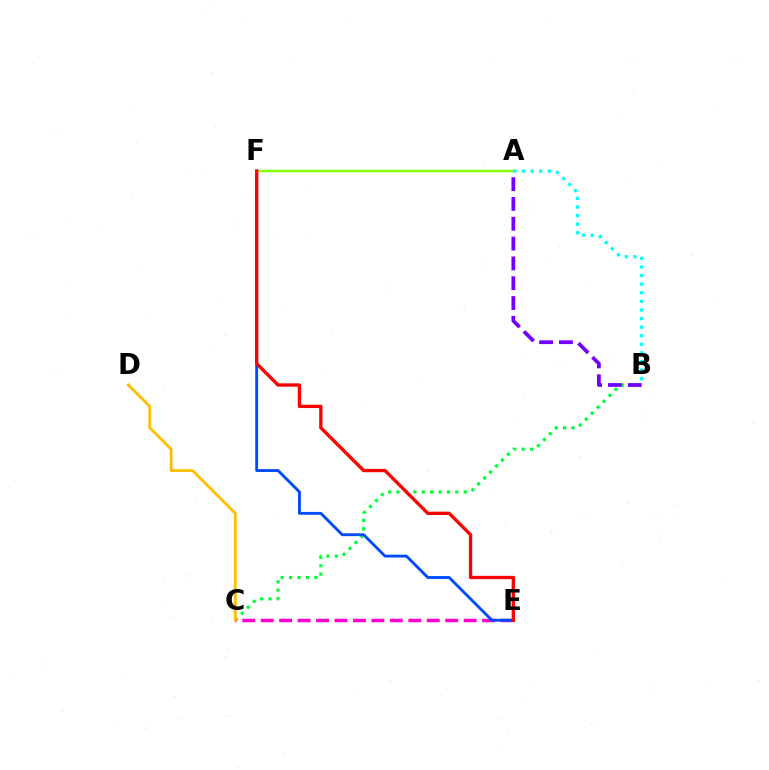{('A', 'F'): [{'color': '#84ff00', 'line_style': 'solid', 'thickness': 1.78}], ('B', 'C'): [{'color': '#00ff39', 'line_style': 'dotted', 'thickness': 2.28}], ('C', 'E'): [{'color': '#ff00cf', 'line_style': 'dashed', 'thickness': 2.51}], ('E', 'F'): [{'color': '#004bff', 'line_style': 'solid', 'thickness': 2.06}, {'color': '#ff0000', 'line_style': 'solid', 'thickness': 2.4}], ('C', 'D'): [{'color': '#ffbd00', 'line_style': 'solid', 'thickness': 2.02}], ('A', 'B'): [{'color': '#7200ff', 'line_style': 'dashed', 'thickness': 2.69}, {'color': '#00fff6', 'line_style': 'dotted', 'thickness': 2.33}]}